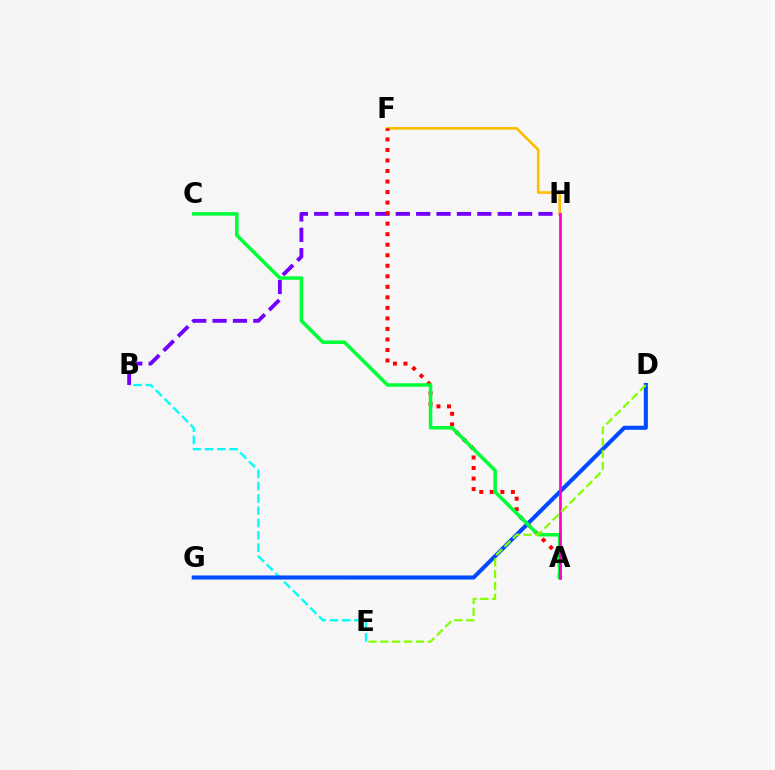{('B', 'H'): [{'color': '#7200ff', 'line_style': 'dashed', 'thickness': 2.77}], ('F', 'H'): [{'color': '#ffbd00', 'line_style': 'solid', 'thickness': 1.92}], ('B', 'E'): [{'color': '#00fff6', 'line_style': 'dashed', 'thickness': 1.67}], ('A', 'F'): [{'color': '#ff0000', 'line_style': 'dotted', 'thickness': 2.86}], ('D', 'G'): [{'color': '#004bff', 'line_style': 'solid', 'thickness': 2.93}], ('A', 'C'): [{'color': '#00ff39', 'line_style': 'solid', 'thickness': 2.54}], ('A', 'H'): [{'color': '#ff00cf', 'line_style': 'solid', 'thickness': 1.96}], ('D', 'E'): [{'color': '#84ff00', 'line_style': 'dashed', 'thickness': 1.61}]}